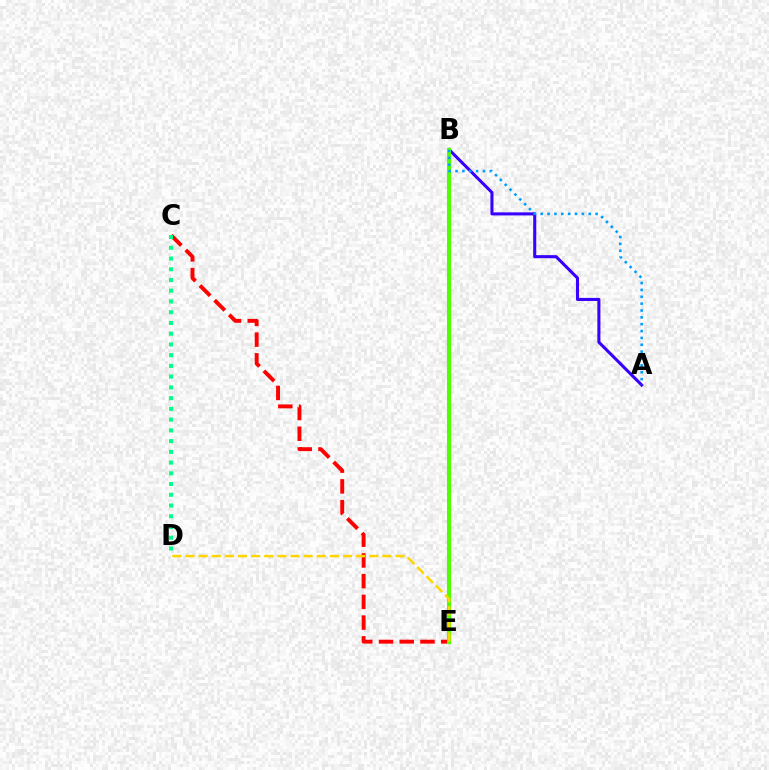{('B', 'E'): [{'color': '#ff00ed', 'line_style': 'solid', 'thickness': 2.1}, {'color': '#4fff00', 'line_style': 'solid', 'thickness': 2.94}], ('C', 'E'): [{'color': '#ff0000', 'line_style': 'dashed', 'thickness': 2.82}], ('A', 'B'): [{'color': '#3700ff', 'line_style': 'solid', 'thickness': 2.21}, {'color': '#009eff', 'line_style': 'dotted', 'thickness': 1.86}], ('C', 'D'): [{'color': '#00ff86', 'line_style': 'dotted', 'thickness': 2.92}], ('D', 'E'): [{'color': '#ffd500', 'line_style': 'dashed', 'thickness': 1.78}]}